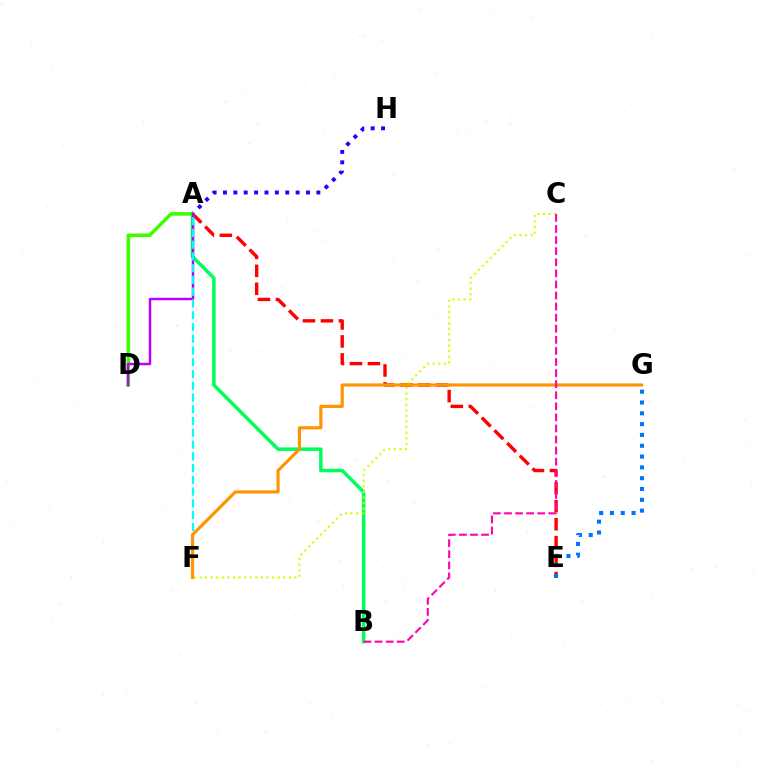{('A', 'H'): [{'color': '#2500ff', 'line_style': 'dotted', 'thickness': 2.82}], ('A', 'D'): [{'color': '#3dff00', 'line_style': 'solid', 'thickness': 2.58}, {'color': '#b900ff', 'line_style': 'solid', 'thickness': 1.78}], ('A', 'E'): [{'color': '#ff0000', 'line_style': 'dashed', 'thickness': 2.44}], ('A', 'B'): [{'color': '#00ff5c', 'line_style': 'solid', 'thickness': 2.52}], ('C', 'F'): [{'color': '#d1ff00', 'line_style': 'dotted', 'thickness': 1.52}], ('E', 'G'): [{'color': '#0074ff', 'line_style': 'dotted', 'thickness': 2.94}], ('A', 'F'): [{'color': '#00fff6', 'line_style': 'dashed', 'thickness': 1.6}], ('F', 'G'): [{'color': '#ff9400', 'line_style': 'solid', 'thickness': 2.27}], ('B', 'C'): [{'color': '#ff00ac', 'line_style': 'dashed', 'thickness': 1.51}]}